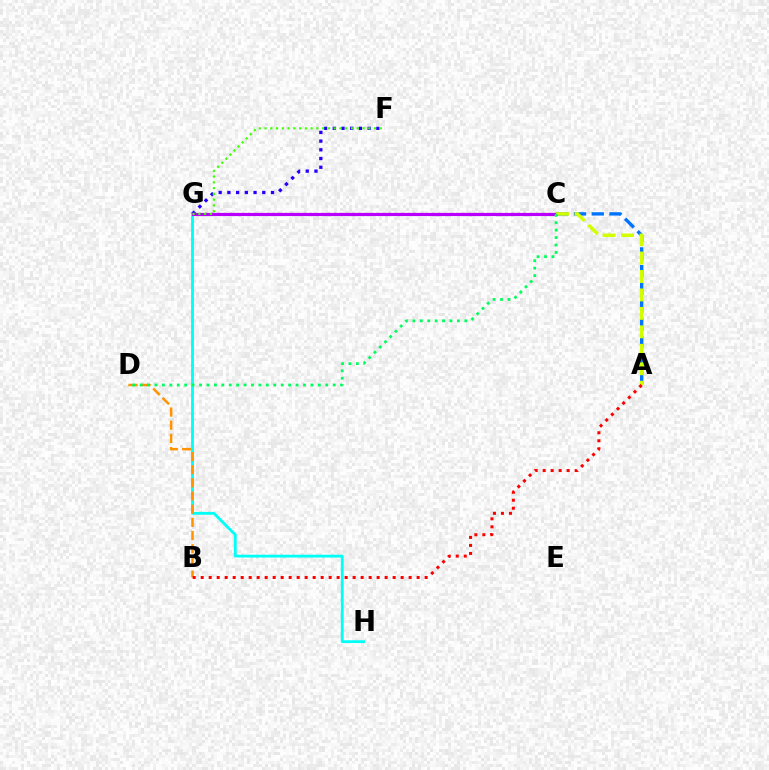{('G', 'H'): [{'color': '#00fff6', 'line_style': 'solid', 'thickness': 2.03}], ('C', 'G'): [{'color': '#ff00ac', 'line_style': 'dotted', 'thickness': 1.66}, {'color': '#b900ff', 'line_style': 'solid', 'thickness': 2.26}], ('B', 'D'): [{'color': '#ff9400', 'line_style': 'dashed', 'thickness': 1.79}], ('F', 'G'): [{'color': '#2500ff', 'line_style': 'dotted', 'thickness': 2.37}, {'color': '#3dff00', 'line_style': 'dotted', 'thickness': 1.56}], ('A', 'C'): [{'color': '#0074ff', 'line_style': 'dashed', 'thickness': 2.41}, {'color': '#d1ff00', 'line_style': 'dashed', 'thickness': 2.51}], ('A', 'B'): [{'color': '#ff0000', 'line_style': 'dotted', 'thickness': 2.17}], ('C', 'D'): [{'color': '#00ff5c', 'line_style': 'dotted', 'thickness': 2.02}]}